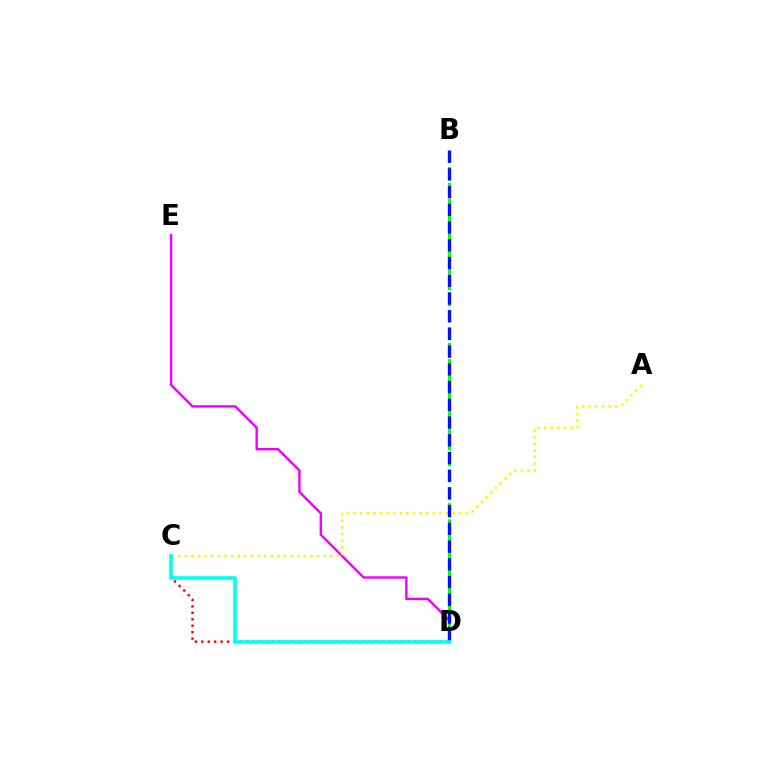{('D', 'E'): [{'color': '#ee00ff', 'line_style': 'solid', 'thickness': 1.73}], ('A', 'C'): [{'color': '#fcf500', 'line_style': 'dotted', 'thickness': 1.8}], ('B', 'D'): [{'color': '#08ff00', 'line_style': 'dashed', 'thickness': 2.18}, {'color': '#0010ff', 'line_style': 'dashed', 'thickness': 2.41}], ('C', 'D'): [{'color': '#ff0000', 'line_style': 'dotted', 'thickness': 1.75}, {'color': '#00fff6', 'line_style': 'solid', 'thickness': 2.61}]}